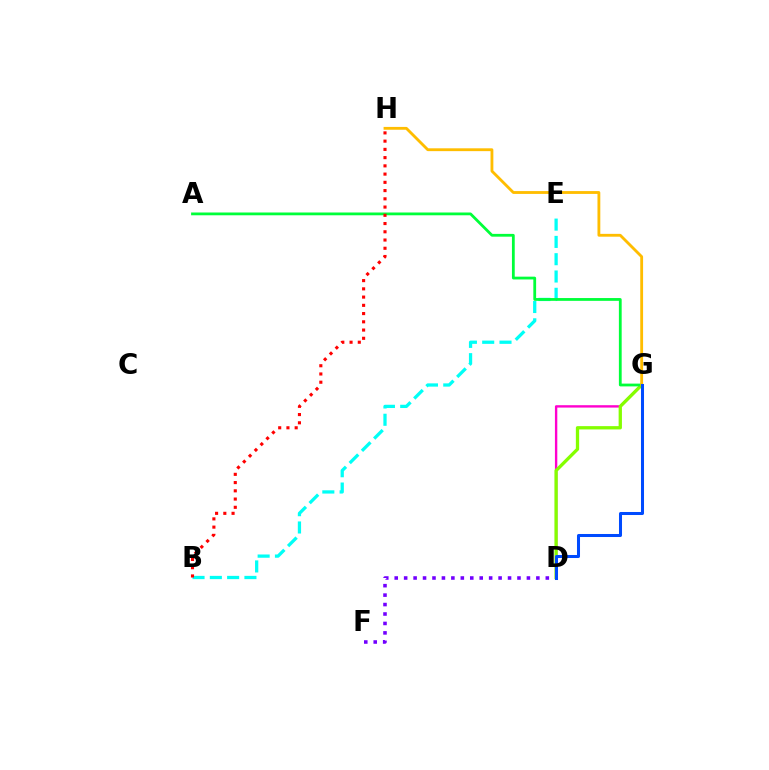{('D', 'F'): [{'color': '#7200ff', 'line_style': 'dotted', 'thickness': 2.57}], ('D', 'G'): [{'color': '#ff00cf', 'line_style': 'solid', 'thickness': 1.71}, {'color': '#84ff00', 'line_style': 'solid', 'thickness': 2.38}, {'color': '#004bff', 'line_style': 'solid', 'thickness': 2.18}], ('B', 'E'): [{'color': '#00fff6', 'line_style': 'dashed', 'thickness': 2.35}], ('A', 'G'): [{'color': '#00ff39', 'line_style': 'solid', 'thickness': 2.01}], ('G', 'H'): [{'color': '#ffbd00', 'line_style': 'solid', 'thickness': 2.04}], ('B', 'H'): [{'color': '#ff0000', 'line_style': 'dotted', 'thickness': 2.24}]}